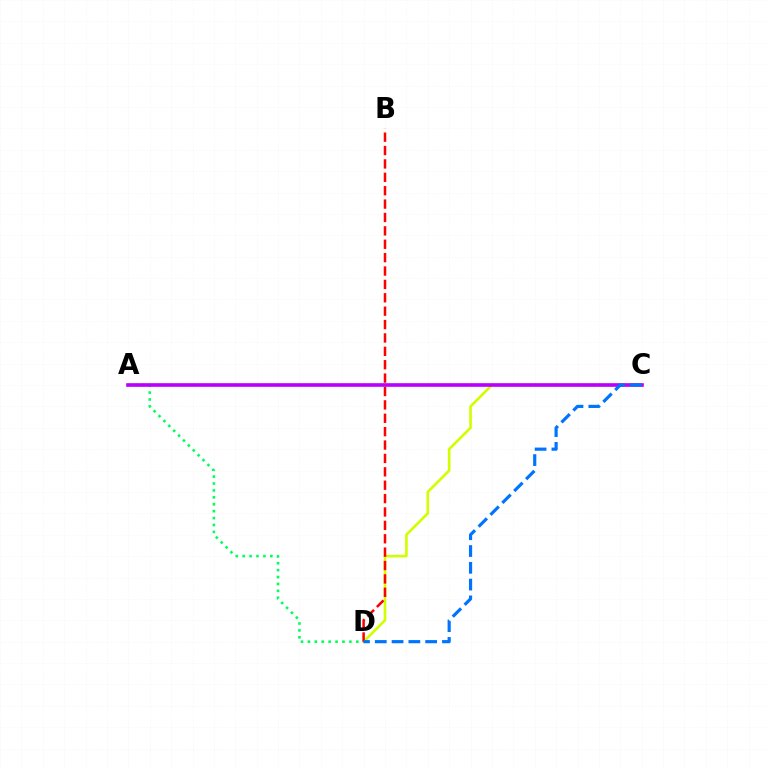{('C', 'D'): [{'color': '#d1ff00', 'line_style': 'solid', 'thickness': 1.9}, {'color': '#0074ff', 'line_style': 'dashed', 'thickness': 2.28}], ('A', 'D'): [{'color': '#00ff5c', 'line_style': 'dotted', 'thickness': 1.88}], ('B', 'D'): [{'color': '#ff0000', 'line_style': 'dashed', 'thickness': 1.82}], ('A', 'C'): [{'color': '#b900ff', 'line_style': 'solid', 'thickness': 2.61}]}